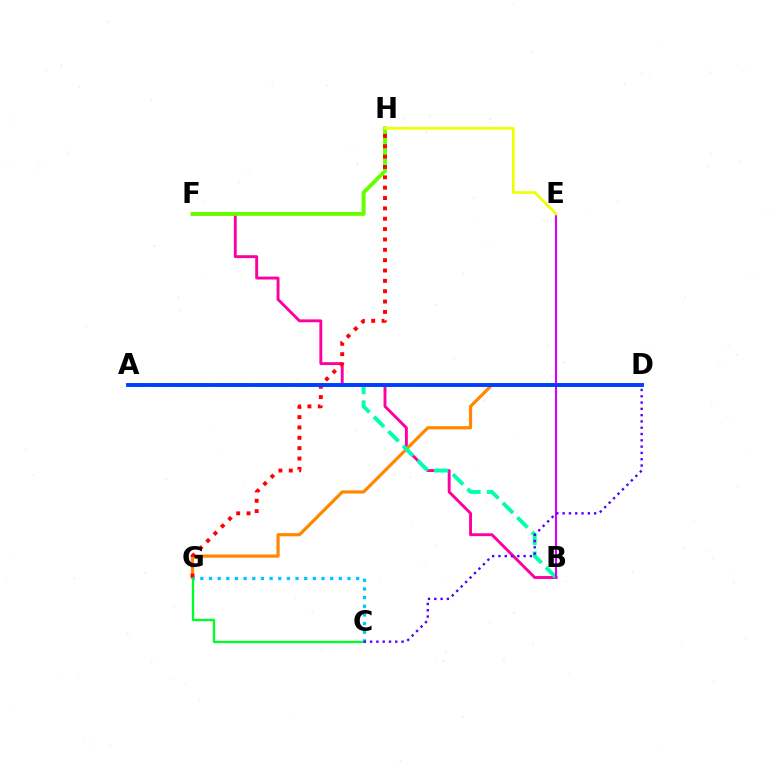{('B', 'F'): [{'color': '#ff00a0', 'line_style': 'solid', 'thickness': 2.09}], ('D', 'G'): [{'color': '#ff8800', 'line_style': 'solid', 'thickness': 2.31}], ('F', 'H'): [{'color': '#66ff00', 'line_style': 'solid', 'thickness': 2.82}], ('C', 'G'): [{'color': '#00ff27', 'line_style': 'solid', 'thickness': 1.67}, {'color': '#00c7ff', 'line_style': 'dotted', 'thickness': 2.35}], ('G', 'H'): [{'color': '#ff0000', 'line_style': 'dotted', 'thickness': 2.81}], ('A', 'B'): [{'color': '#00ffaf', 'line_style': 'dashed', 'thickness': 2.8}], ('B', 'E'): [{'color': '#d600ff', 'line_style': 'solid', 'thickness': 1.5}], ('E', 'H'): [{'color': '#eeff00', 'line_style': 'solid', 'thickness': 1.92}], ('C', 'D'): [{'color': '#4f00ff', 'line_style': 'dotted', 'thickness': 1.71}], ('A', 'D'): [{'color': '#003fff', 'line_style': 'solid', 'thickness': 2.81}]}